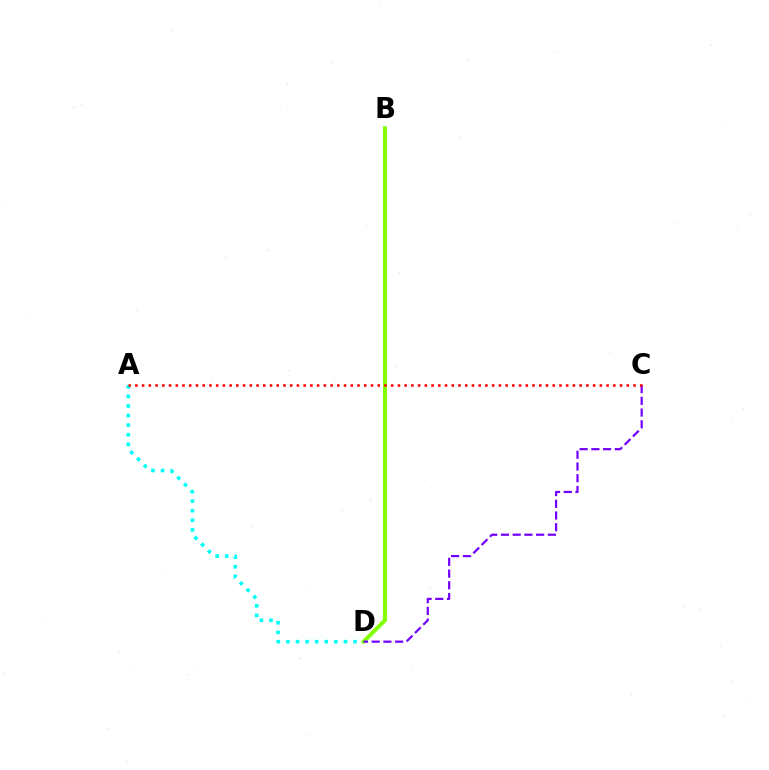{('A', 'D'): [{'color': '#00fff6', 'line_style': 'dotted', 'thickness': 2.6}], ('B', 'D'): [{'color': '#84ff00', 'line_style': 'solid', 'thickness': 2.88}], ('C', 'D'): [{'color': '#7200ff', 'line_style': 'dashed', 'thickness': 1.59}], ('A', 'C'): [{'color': '#ff0000', 'line_style': 'dotted', 'thickness': 1.83}]}